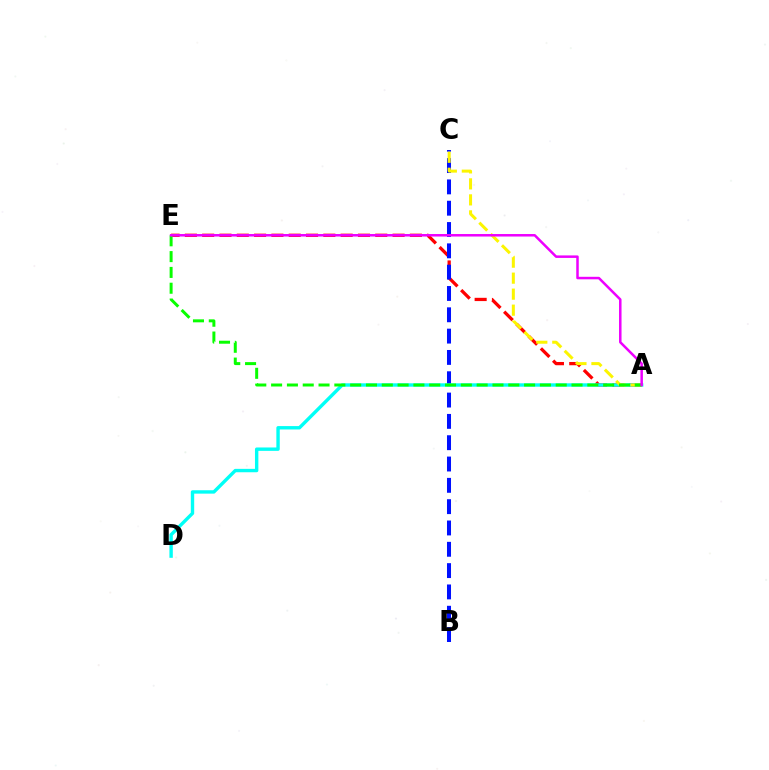{('A', 'E'): [{'color': '#ff0000', 'line_style': 'dashed', 'thickness': 2.35}, {'color': '#08ff00', 'line_style': 'dashed', 'thickness': 2.15}, {'color': '#ee00ff', 'line_style': 'solid', 'thickness': 1.8}], ('B', 'C'): [{'color': '#0010ff', 'line_style': 'dashed', 'thickness': 2.9}], ('A', 'D'): [{'color': '#00fff6', 'line_style': 'solid', 'thickness': 2.44}], ('A', 'C'): [{'color': '#fcf500', 'line_style': 'dashed', 'thickness': 2.17}]}